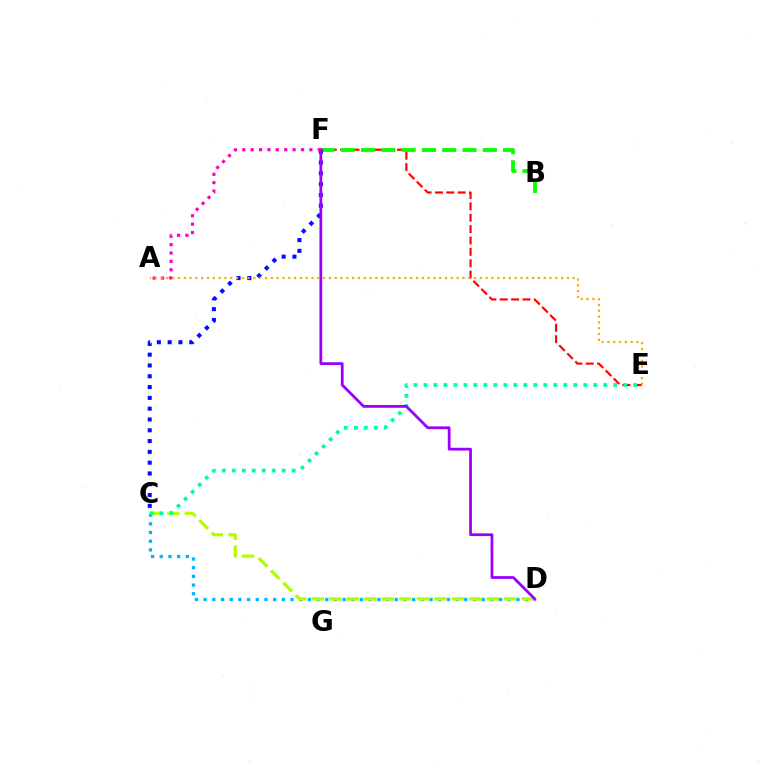{('C', 'D'): [{'color': '#00b5ff', 'line_style': 'dotted', 'thickness': 2.36}, {'color': '#b3ff00', 'line_style': 'dashed', 'thickness': 2.38}], ('E', 'F'): [{'color': '#ff0000', 'line_style': 'dashed', 'thickness': 1.54}], ('C', 'E'): [{'color': '#00ff9d', 'line_style': 'dotted', 'thickness': 2.71}], ('B', 'F'): [{'color': '#08ff00', 'line_style': 'dashed', 'thickness': 2.76}], ('C', 'F'): [{'color': '#0010ff', 'line_style': 'dotted', 'thickness': 2.93}], ('D', 'F'): [{'color': '#9b00ff', 'line_style': 'solid', 'thickness': 2.0}], ('A', 'F'): [{'color': '#ff00bd', 'line_style': 'dotted', 'thickness': 2.28}], ('A', 'E'): [{'color': '#ffa500', 'line_style': 'dotted', 'thickness': 1.58}]}